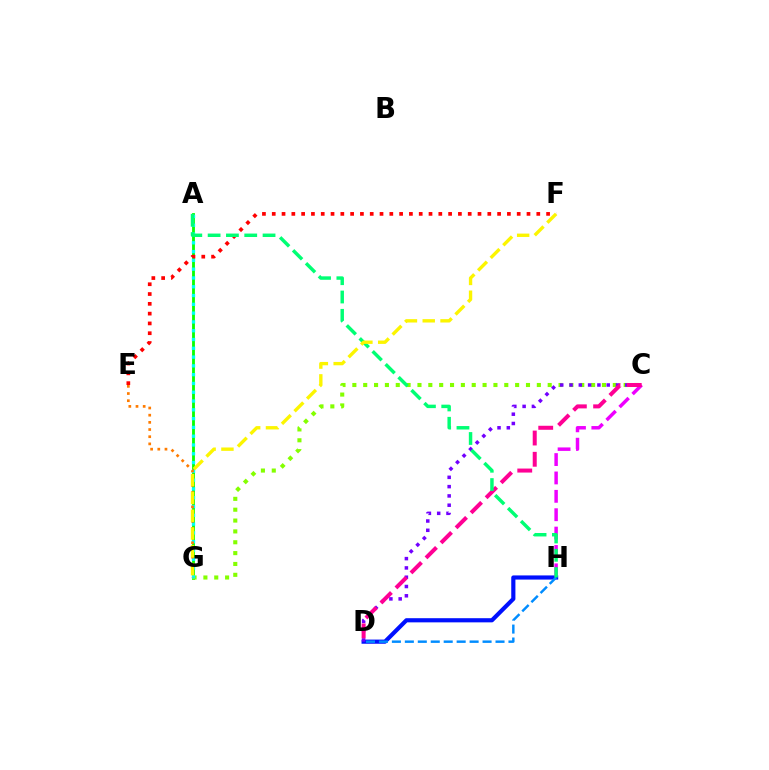{('D', 'H'): [{'color': '#0010ff', 'line_style': 'solid', 'thickness': 2.99}, {'color': '#008cff', 'line_style': 'dashed', 'thickness': 1.76}], ('A', 'G'): [{'color': '#08ff00', 'line_style': 'solid', 'thickness': 2.03}, {'color': '#00fff6', 'line_style': 'dotted', 'thickness': 2.39}], ('C', 'H'): [{'color': '#ee00ff', 'line_style': 'dashed', 'thickness': 2.5}], ('C', 'G'): [{'color': '#84ff00', 'line_style': 'dotted', 'thickness': 2.95}], ('E', 'F'): [{'color': '#ff0000', 'line_style': 'dotted', 'thickness': 2.66}], ('C', 'D'): [{'color': '#7200ff', 'line_style': 'dotted', 'thickness': 2.53}, {'color': '#ff0094', 'line_style': 'dashed', 'thickness': 2.89}], ('A', 'H'): [{'color': '#00ff74', 'line_style': 'dashed', 'thickness': 2.49}], ('E', 'G'): [{'color': '#ff7c00', 'line_style': 'dotted', 'thickness': 1.95}], ('F', 'G'): [{'color': '#fcf500', 'line_style': 'dashed', 'thickness': 2.42}]}